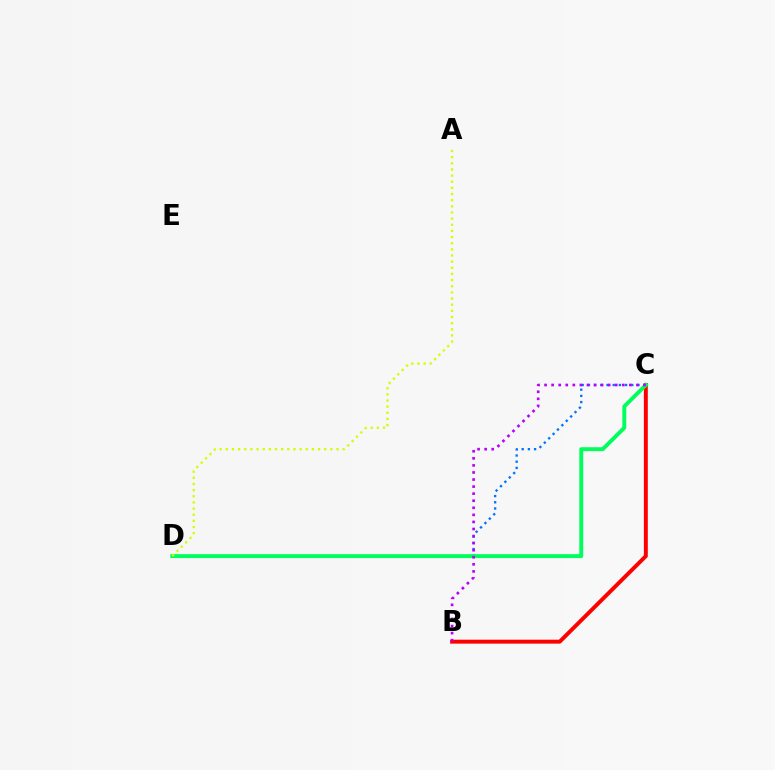{('B', 'C'): [{'color': '#ff0000', 'line_style': 'solid', 'thickness': 2.83}, {'color': '#b900ff', 'line_style': 'dotted', 'thickness': 1.92}], ('C', 'D'): [{'color': '#0074ff', 'line_style': 'dotted', 'thickness': 1.68}, {'color': '#00ff5c', 'line_style': 'solid', 'thickness': 2.82}], ('A', 'D'): [{'color': '#d1ff00', 'line_style': 'dotted', 'thickness': 1.67}]}